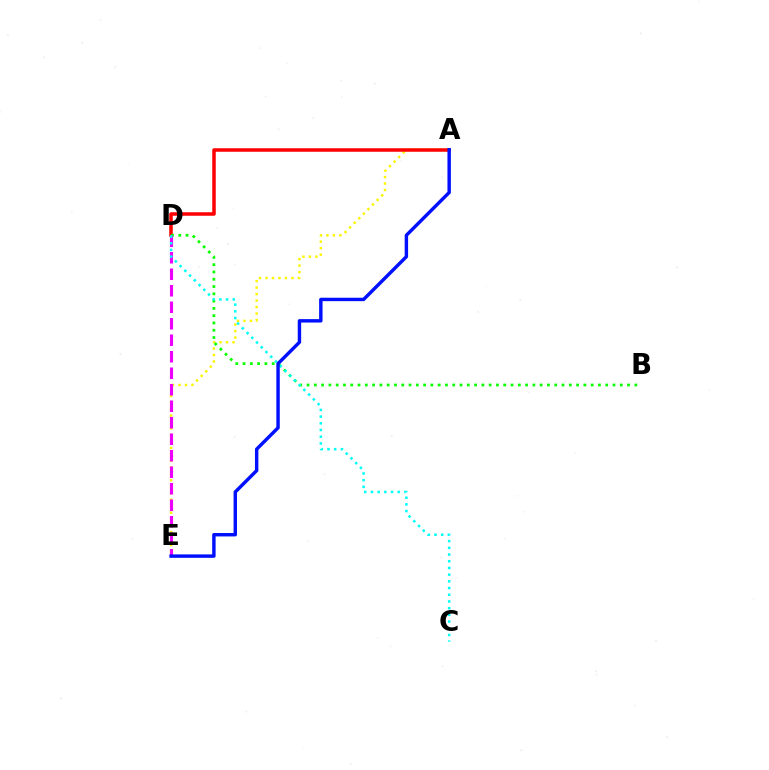{('A', 'E'): [{'color': '#fcf500', 'line_style': 'dotted', 'thickness': 1.76}, {'color': '#0010ff', 'line_style': 'solid', 'thickness': 2.47}], ('A', 'D'): [{'color': '#ff0000', 'line_style': 'solid', 'thickness': 2.53}], ('B', 'D'): [{'color': '#08ff00', 'line_style': 'dotted', 'thickness': 1.98}], ('D', 'E'): [{'color': '#ee00ff', 'line_style': 'dashed', 'thickness': 2.24}], ('C', 'D'): [{'color': '#00fff6', 'line_style': 'dotted', 'thickness': 1.82}]}